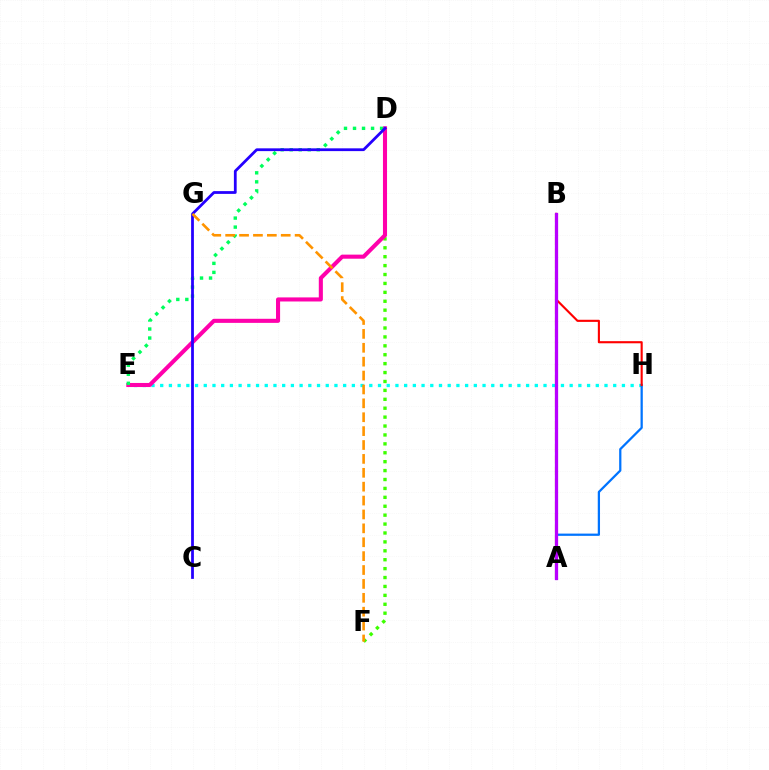{('E', 'H'): [{'color': '#00fff6', 'line_style': 'dotted', 'thickness': 2.37}], ('A', 'B'): [{'color': '#d1ff00', 'line_style': 'dashed', 'thickness': 1.56}, {'color': '#b900ff', 'line_style': 'solid', 'thickness': 2.35}], ('D', 'F'): [{'color': '#3dff00', 'line_style': 'dotted', 'thickness': 2.42}], ('A', 'H'): [{'color': '#0074ff', 'line_style': 'solid', 'thickness': 1.62}], ('D', 'E'): [{'color': '#ff00ac', 'line_style': 'solid', 'thickness': 2.94}, {'color': '#00ff5c', 'line_style': 'dotted', 'thickness': 2.45}], ('B', 'H'): [{'color': '#ff0000', 'line_style': 'solid', 'thickness': 1.53}], ('C', 'D'): [{'color': '#2500ff', 'line_style': 'solid', 'thickness': 2.0}], ('F', 'G'): [{'color': '#ff9400', 'line_style': 'dashed', 'thickness': 1.89}]}